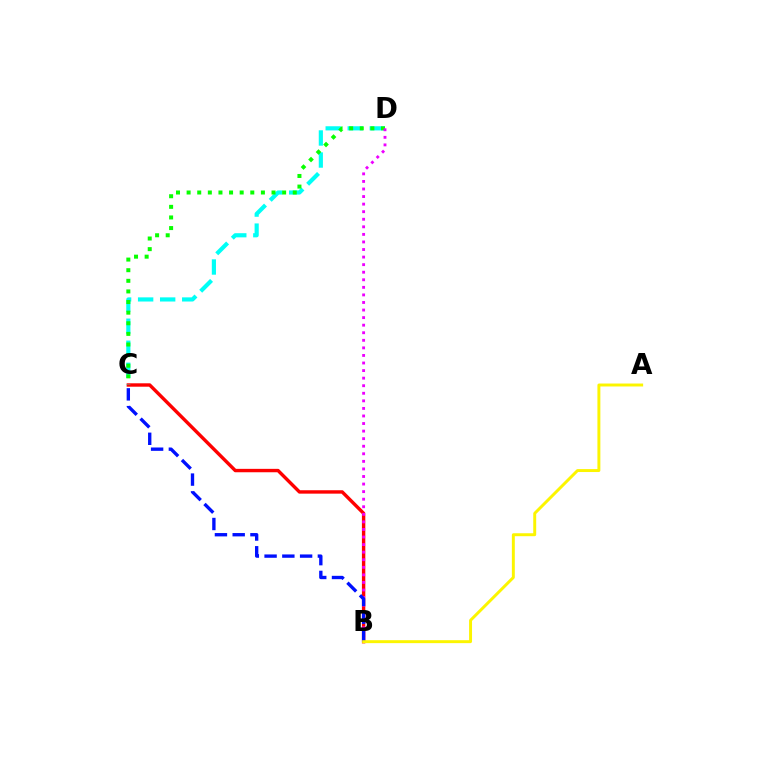{('B', 'C'): [{'color': '#ff0000', 'line_style': 'solid', 'thickness': 2.45}, {'color': '#0010ff', 'line_style': 'dashed', 'thickness': 2.41}], ('C', 'D'): [{'color': '#00fff6', 'line_style': 'dashed', 'thickness': 2.99}, {'color': '#08ff00', 'line_style': 'dotted', 'thickness': 2.88}], ('B', 'D'): [{'color': '#ee00ff', 'line_style': 'dotted', 'thickness': 2.06}], ('A', 'B'): [{'color': '#fcf500', 'line_style': 'solid', 'thickness': 2.12}]}